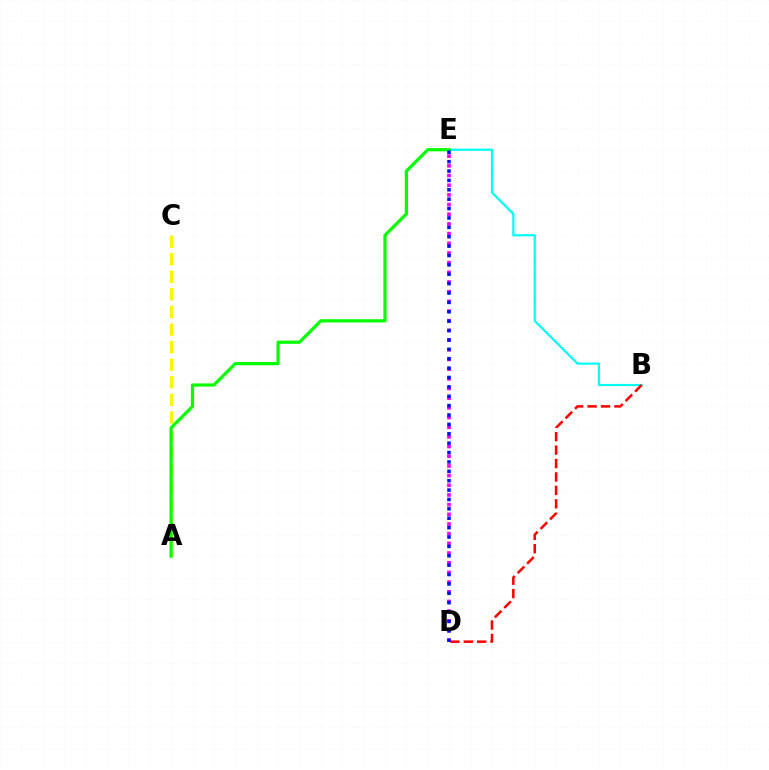{('B', 'E'): [{'color': '#00fff6', 'line_style': 'solid', 'thickness': 1.59}], ('D', 'E'): [{'color': '#ee00ff', 'line_style': 'dotted', 'thickness': 2.63}, {'color': '#0010ff', 'line_style': 'dotted', 'thickness': 2.55}], ('A', 'C'): [{'color': '#fcf500', 'line_style': 'dashed', 'thickness': 2.39}], ('B', 'D'): [{'color': '#ff0000', 'line_style': 'dashed', 'thickness': 1.82}], ('A', 'E'): [{'color': '#08ff00', 'line_style': 'solid', 'thickness': 2.32}]}